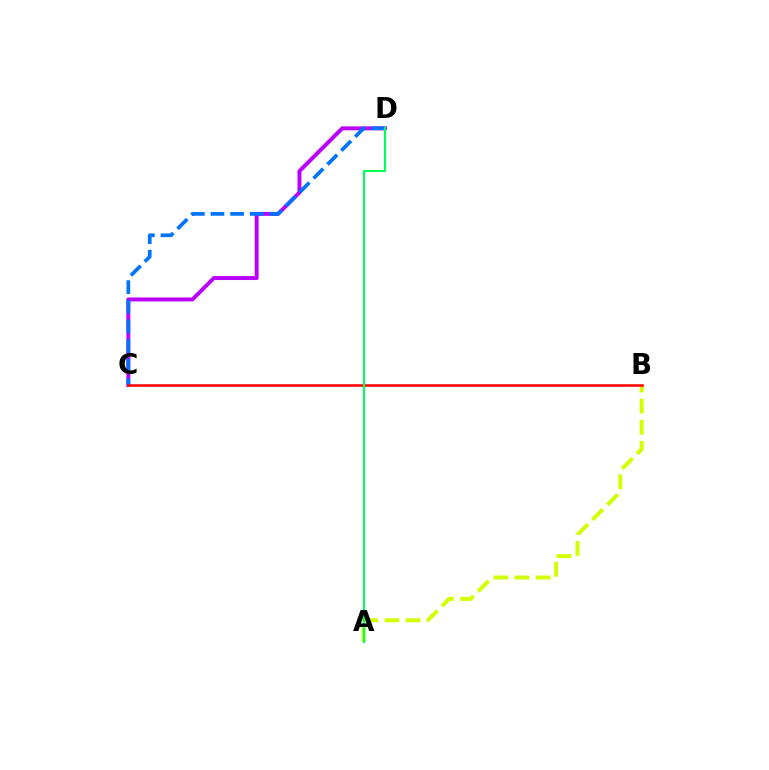{('C', 'D'): [{'color': '#b900ff', 'line_style': 'solid', 'thickness': 2.84}, {'color': '#0074ff', 'line_style': 'dashed', 'thickness': 2.66}], ('A', 'B'): [{'color': '#d1ff00', 'line_style': 'dashed', 'thickness': 2.87}], ('B', 'C'): [{'color': '#ff0000', 'line_style': 'solid', 'thickness': 1.83}], ('A', 'D'): [{'color': '#00ff5c', 'line_style': 'solid', 'thickness': 1.51}]}